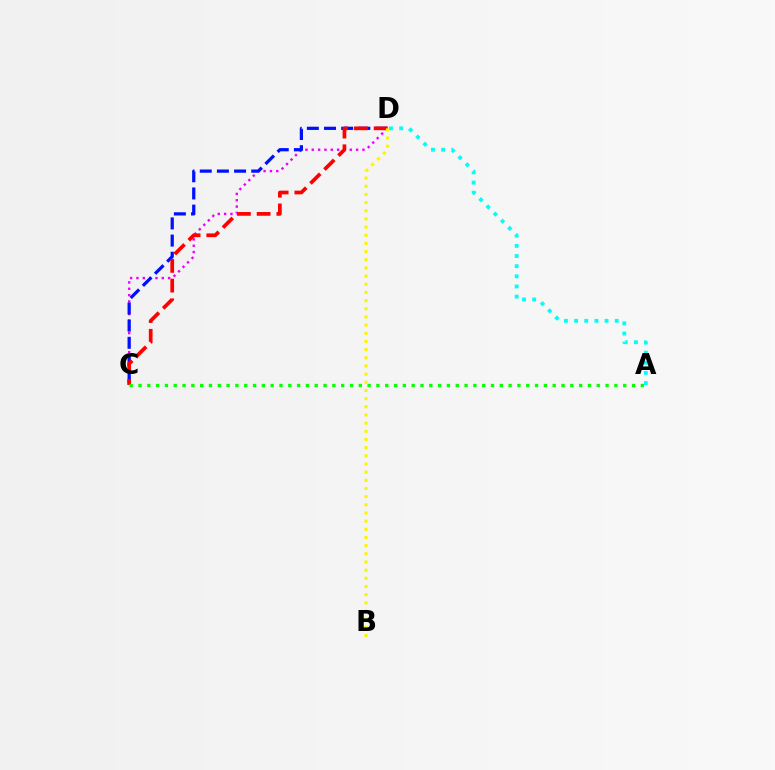{('C', 'D'): [{'color': '#ee00ff', 'line_style': 'dotted', 'thickness': 1.72}, {'color': '#0010ff', 'line_style': 'dashed', 'thickness': 2.33}, {'color': '#ff0000', 'line_style': 'dashed', 'thickness': 2.68}], ('A', 'D'): [{'color': '#00fff6', 'line_style': 'dotted', 'thickness': 2.76}], ('A', 'C'): [{'color': '#08ff00', 'line_style': 'dotted', 'thickness': 2.39}], ('B', 'D'): [{'color': '#fcf500', 'line_style': 'dotted', 'thickness': 2.22}]}